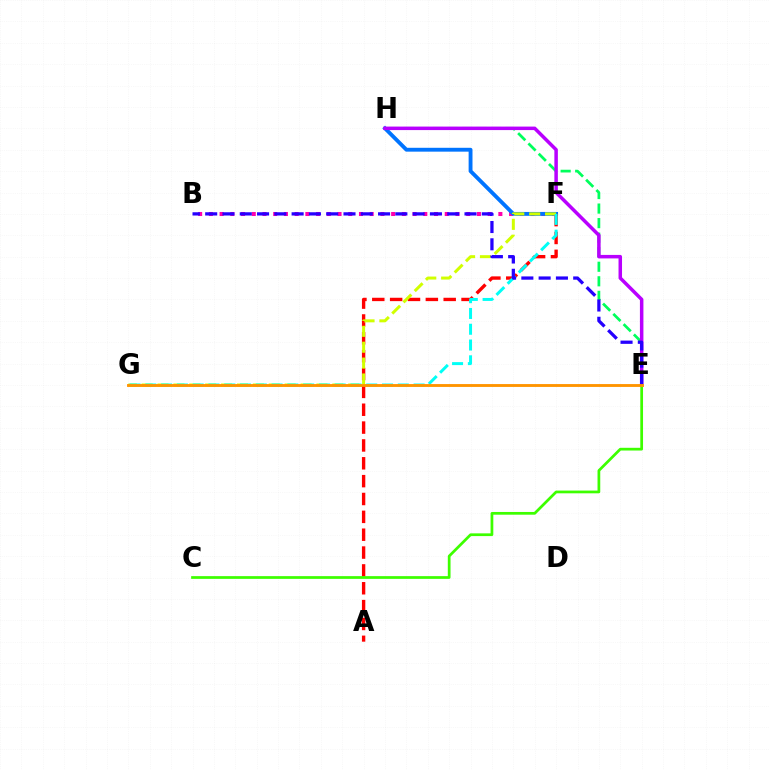{('B', 'F'): [{'color': '#ff00ac', 'line_style': 'dotted', 'thickness': 2.91}], ('F', 'H'): [{'color': '#0074ff', 'line_style': 'solid', 'thickness': 2.78}], ('E', 'H'): [{'color': '#00ff5c', 'line_style': 'dashed', 'thickness': 1.98}, {'color': '#b900ff', 'line_style': 'solid', 'thickness': 2.52}], ('A', 'F'): [{'color': '#ff0000', 'line_style': 'dashed', 'thickness': 2.43}], ('F', 'G'): [{'color': '#d1ff00', 'line_style': 'dashed', 'thickness': 2.16}, {'color': '#00fff6', 'line_style': 'dashed', 'thickness': 2.14}], ('C', 'E'): [{'color': '#3dff00', 'line_style': 'solid', 'thickness': 1.97}], ('B', 'E'): [{'color': '#2500ff', 'line_style': 'dashed', 'thickness': 2.35}], ('E', 'G'): [{'color': '#ff9400', 'line_style': 'solid', 'thickness': 2.07}]}